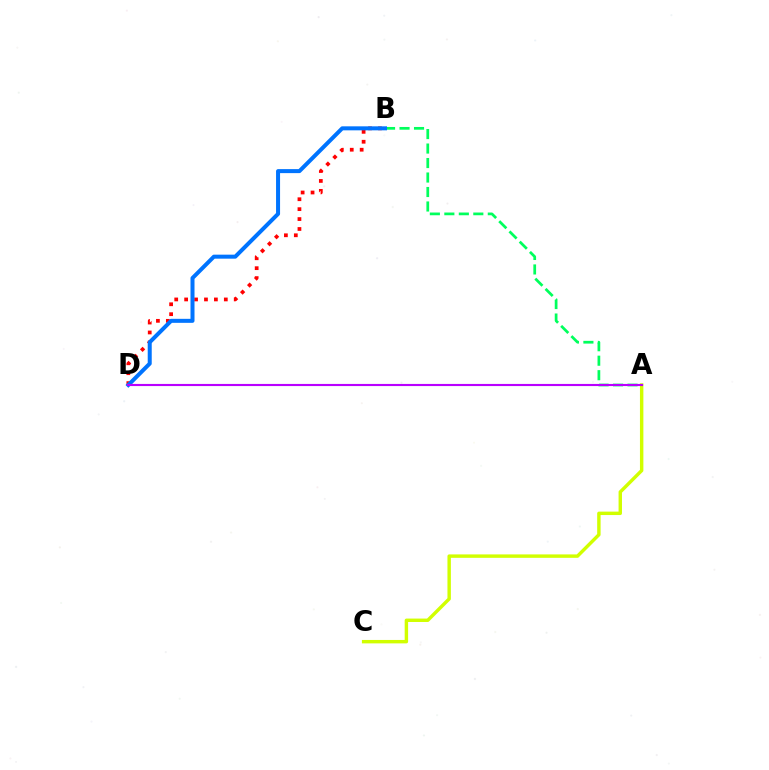{('A', 'C'): [{'color': '#d1ff00', 'line_style': 'solid', 'thickness': 2.47}], ('B', 'D'): [{'color': '#ff0000', 'line_style': 'dotted', 'thickness': 2.7}, {'color': '#0074ff', 'line_style': 'solid', 'thickness': 2.89}], ('A', 'B'): [{'color': '#00ff5c', 'line_style': 'dashed', 'thickness': 1.97}], ('A', 'D'): [{'color': '#b900ff', 'line_style': 'solid', 'thickness': 1.54}]}